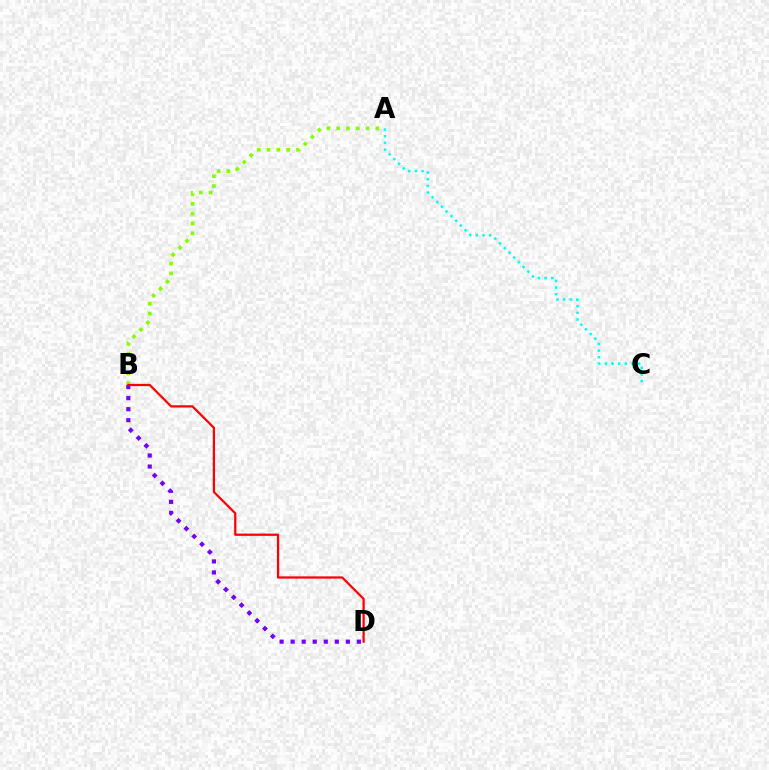{('A', 'C'): [{'color': '#00fff6', 'line_style': 'dotted', 'thickness': 1.81}], ('A', 'B'): [{'color': '#84ff00', 'line_style': 'dotted', 'thickness': 2.66}], ('B', 'D'): [{'color': '#7200ff', 'line_style': 'dotted', 'thickness': 3.0}, {'color': '#ff0000', 'line_style': 'solid', 'thickness': 1.63}]}